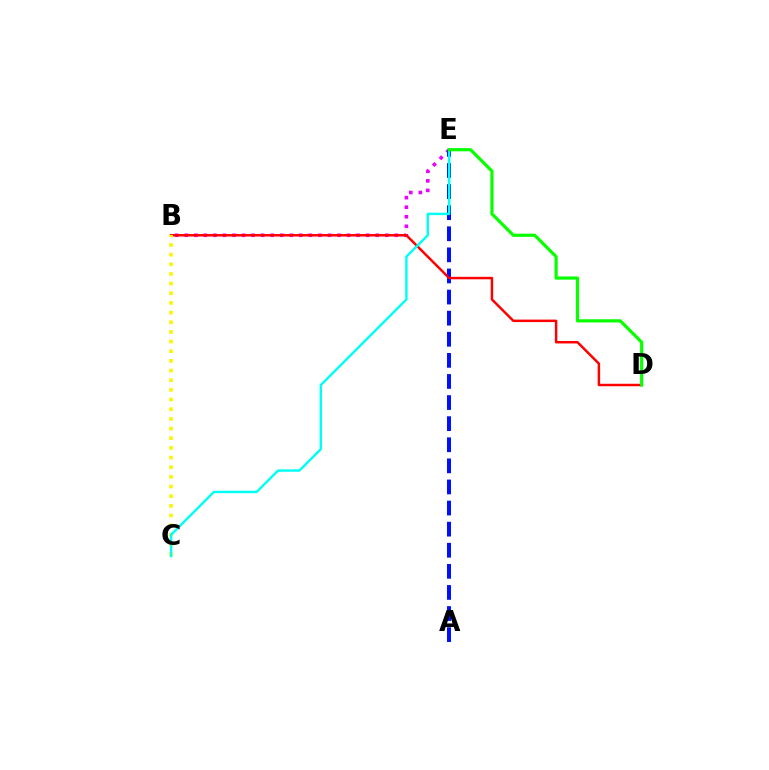{('B', 'E'): [{'color': '#ee00ff', 'line_style': 'dotted', 'thickness': 2.59}], ('A', 'E'): [{'color': '#0010ff', 'line_style': 'dashed', 'thickness': 2.87}], ('B', 'D'): [{'color': '#ff0000', 'line_style': 'solid', 'thickness': 1.78}], ('B', 'C'): [{'color': '#fcf500', 'line_style': 'dotted', 'thickness': 2.63}], ('C', 'E'): [{'color': '#00fff6', 'line_style': 'solid', 'thickness': 1.74}], ('D', 'E'): [{'color': '#08ff00', 'line_style': 'solid', 'thickness': 2.29}]}